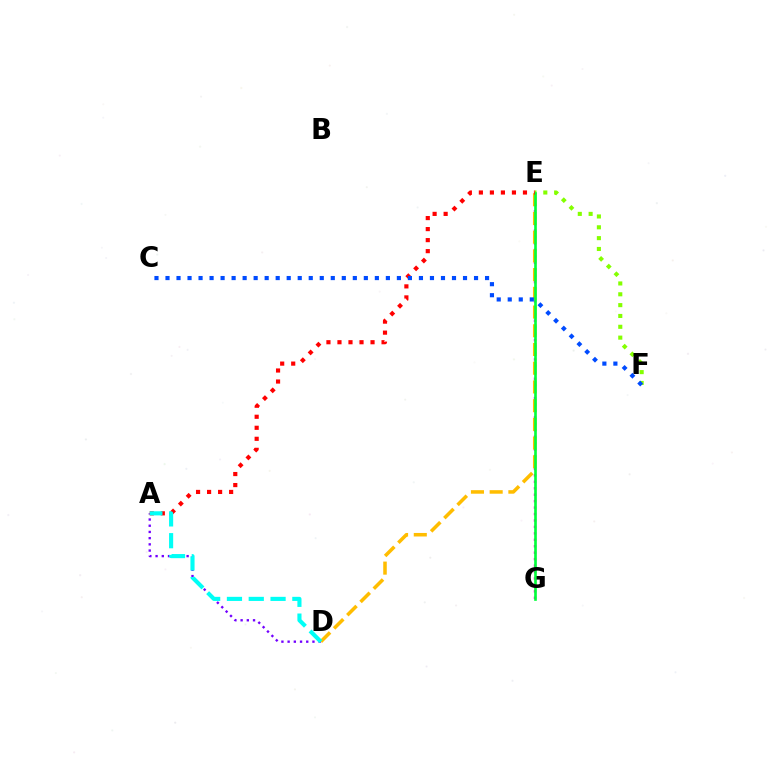{('E', 'F'): [{'color': '#84ff00', 'line_style': 'dotted', 'thickness': 2.94}], ('E', 'G'): [{'color': '#ff00cf', 'line_style': 'dotted', 'thickness': 1.75}, {'color': '#00ff39', 'line_style': 'solid', 'thickness': 1.91}], ('A', 'D'): [{'color': '#7200ff', 'line_style': 'dotted', 'thickness': 1.69}, {'color': '#00fff6', 'line_style': 'dashed', 'thickness': 2.96}], ('D', 'E'): [{'color': '#ffbd00', 'line_style': 'dashed', 'thickness': 2.54}], ('A', 'E'): [{'color': '#ff0000', 'line_style': 'dotted', 'thickness': 3.0}], ('C', 'F'): [{'color': '#004bff', 'line_style': 'dotted', 'thickness': 2.99}]}